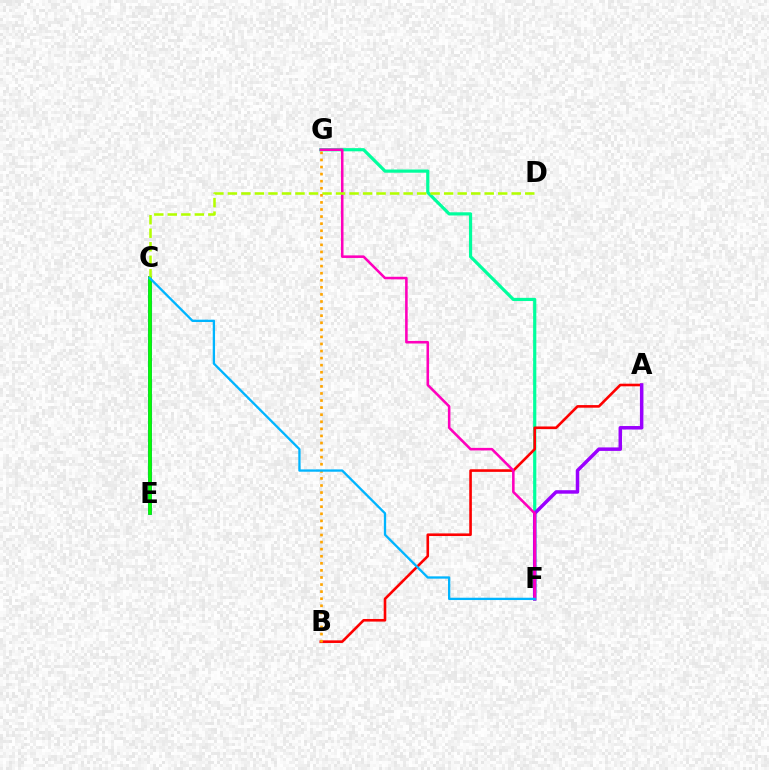{('F', 'G'): [{'color': '#00ff9d', 'line_style': 'solid', 'thickness': 2.3}, {'color': '#ff00bd', 'line_style': 'solid', 'thickness': 1.85}], ('C', 'E'): [{'color': '#0010ff', 'line_style': 'solid', 'thickness': 2.56}, {'color': '#08ff00', 'line_style': 'solid', 'thickness': 2.63}], ('A', 'B'): [{'color': '#ff0000', 'line_style': 'solid', 'thickness': 1.88}], ('A', 'F'): [{'color': '#9b00ff', 'line_style': 'solid', 'thickness': 2.51}], ('C', 'D'): [{'color': '#b3ff00', 'line_style': 'dashed', 'thickness': 1.84}], ('B', 'G'): [{'color': '#ffa500', 'line_style': 'dotted', 'thickness': 1.92}], ('C', 'F'): [{'color': '#00b5ff', 'line_style': 'solid', 'thickness': 1.66}]}